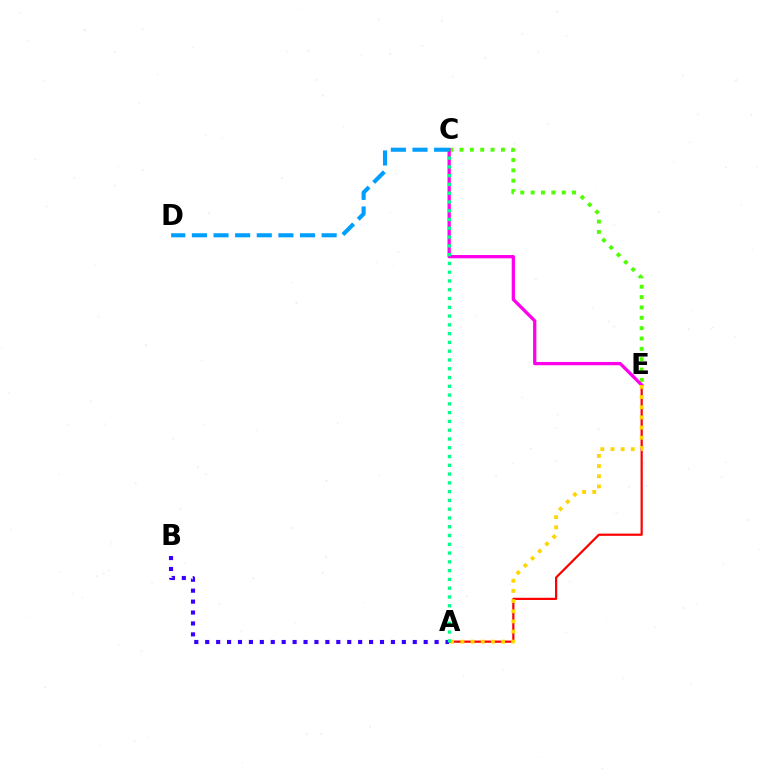{('C', 'E'): [{'color': '#4fff00', 'line_style': 'dotted', 'thickness': 2.81}, {'color': '#ff00ed', 'line_style': 'solid', 'thickness': 2.36}], ('A', 'E'): [{'color': '#ff0000', 'line_style': 'solid', 'thickness': 1.59}, {'color': '#ffd500', 'line_style': 'dotted', 'thickness': 2.76}], ('A', 'B'): [{'color': '#3700ff', 'line_style': 'dotted', 'thickness': 2.97}], ('C', 'D'): [{'color': '#009eff', 'line_style': 'dashed', 'thickness': 2.94}], ('A', 'C'): [{'color': '#00ff86', 'line_style': 'dotted', 'thickness': 2.38}]}